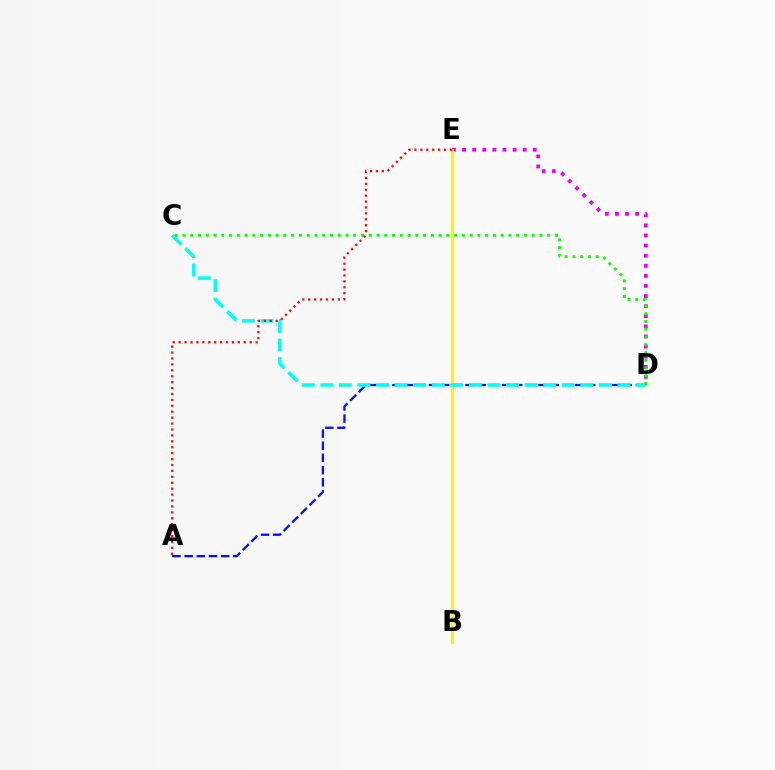{('D', 'E'): [{'color': '#ee00ff', 'line_style': 'dotted', 'thickness': 2.74}], ('B', 'E'): [{'color': '#fcf500', 'line_style': 'solid', 'thickness': 2.27}], ('A', 'D'): [{'color': '#0010ff', 'line_style': 'dashed', 'thickness': 1.65}], ('C', 'D'): [{'color': '#00fff6', 'line_style': 'dashed', 'thickness': 2.52}, {'color': '#08ff00', 'line_style': 'dotted', 'thickness': 2.11}], ('A', 'E'): [{'color': '#ff0000', 'line_style': 'dotted', 'thickness': 1.61}]}